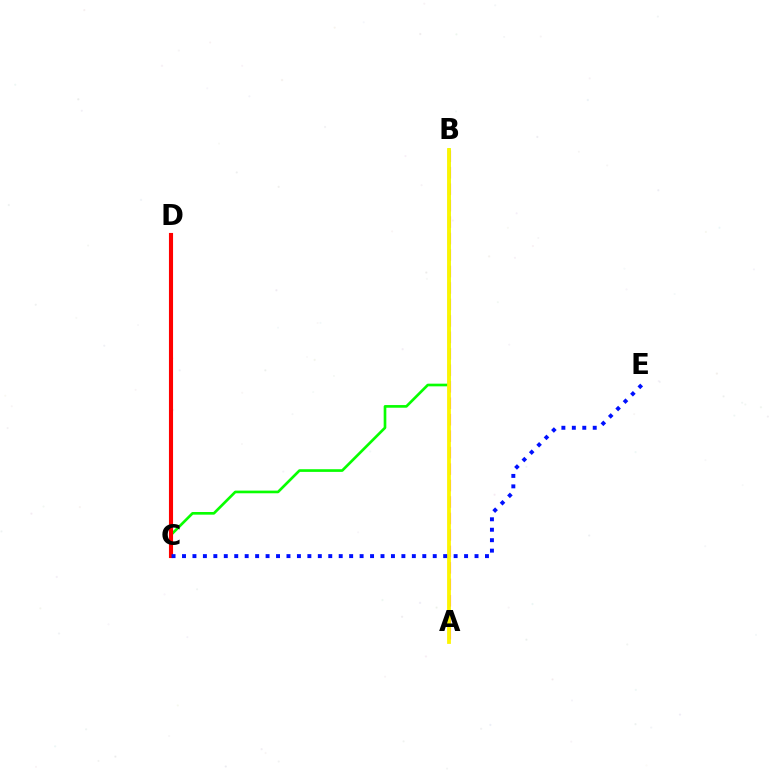{('A', 'B'): [{'color': '#ee00ff', 'line_style': 'dashed', 'thickness': 2.24}, {'color': '#fcf500', 'line_style': 'solid', 'thickness': 2.73}], ('B', 'C'): [{'color': '#08ff00', 'line_style': 'solid', 'thickness': 1.92}], ('C', 'D'): [{'color': '#00fff6', 'line_style': 'solid', 'thickness': 2.89}, {'color': '#ff0000', 'line_style': 'solid', 'thickness': 2.96}], ('C', 'E'): [{'color': '#0010ff', 'line_style': 'dotted', 'thickness': 2.84}]}